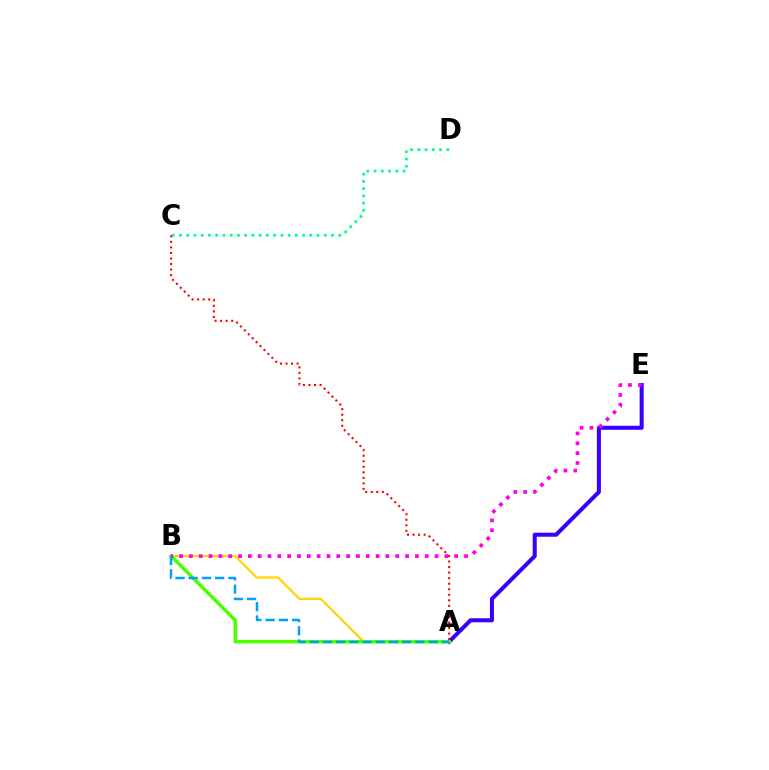{('A', 'E'): [{'color': '#3700ff', 'line_style': 'solid', 'thickness': 2.91}], ('A', 'B'): [{'color': '#ffd500', 'line_style': 'solid', 'thickness': 1.61}, {'color': '#4fff00', 'line_style': 'solid', 'thickness': 2.53}, {'color': '#009eff', 'line_style': 'dashed', 'thickness': 1.79}], ('B', 'E'): [{'color': '#ff00ed', 'line_style': 'dotted', 'thickness': 2.67}], ('C', 'D'): [{'color': '#00ff86', 'line_style': 'dotted', 'thickness': 1.97}], ('A', 'C'): [{'color': '#ff0000', 'line_style': 'dotted', 'thickness': 1.51}]}